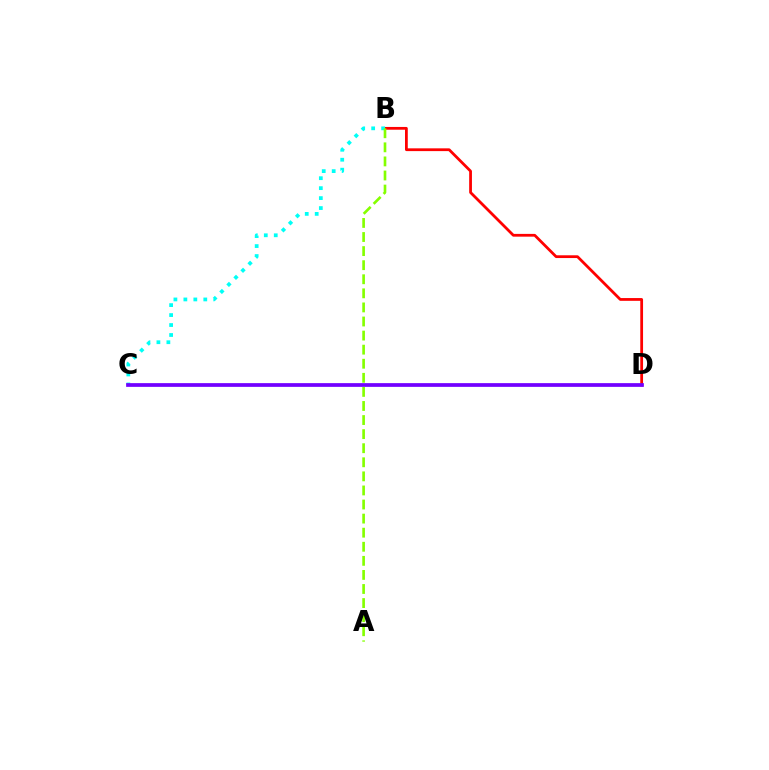{('B', 'D'): [{'color': '#ff0000', 'line_style': 'solid', 'thickness': 2.0}], ('B', 'C'): [{'color': '#00fff6', 'line_style': 'dotted', 'thickness': 2.71}], ('C', 'D'): [{'color': '#7200ff', 'line_style': 'solid', 'thickness': 2.68}], ('A', 'B'): [{'color': '#84ff00', 'line_style': 'dashed', 'thickness': 1.91}]}